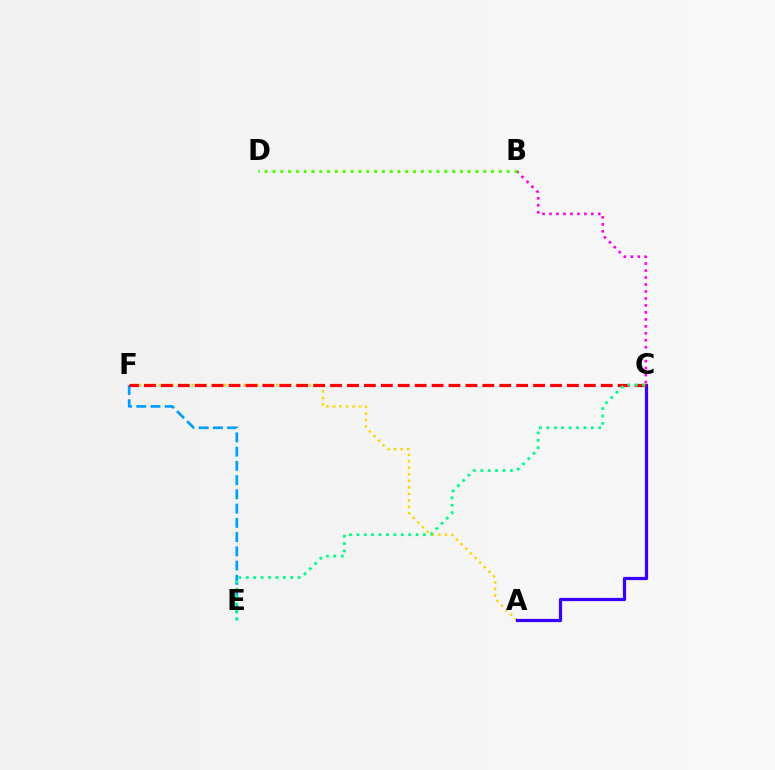{('A', 'F'): [{'color': '#ffd500', 'line_style': 'dotted', 'thickness': 1.77}], ('E', 'F'): [{'color': '#009eff', 'line_style': 'dashed', 'thickness': 1.94}], ('A', 'C'): [{'color': '#3700ff', 'line_style': 'solid', 'thickness': 2.32}], ('C', 'F'): [{'color': '#ff0000', 'line_style': 'dashed', 'thickness': 2.3}], ('C', 'E'): [{'color': '#00ff86', 'line_style': 'dotted', 'thickness': 2.01}], ('B', 'C'): [{'color': '#ff00ed', 'line_style': 'dotted', 'thickness': 1.89}], ('B', 'D'): [{'color': '#4fff00', 'line_style': 'dotted', 'thickness': 2.12}]}